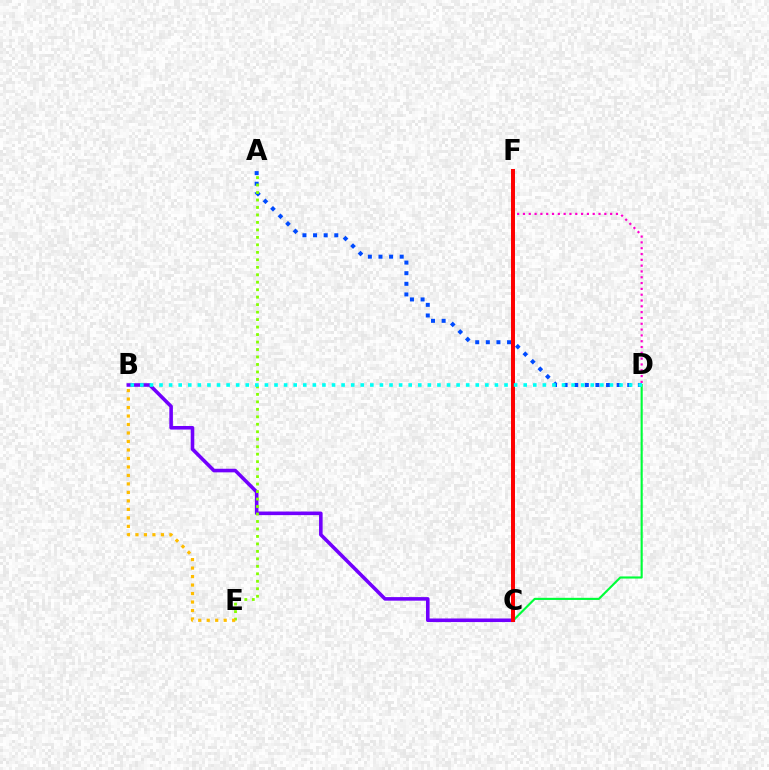{('A', 'D'): [{'color': '#004bff', 'line_style': 'dotted', 'thickness': 2.88}], ('B', 'C'): [{'color': '#7200ff', 'line_style': 'solid', 'thickness': 2.58}], ('C', 'D'): [{'color': '#00ff39', 'line_style': 'solid', 'thickness': 1.54}], ('D', 'F'): [{'color': '#ff00cf', 'line_style': 'dotted', 'thickness': 1.58}], ('C', 'F'): [{'color': '#ff0000', 'line_style': 'solid', 'thickness': 2.86}], ('A', 'E'): [{'color': '#84ff00', 'line_style': 'dotted', 'thickness': 2.03}], ('B', 'E'): [{'color': '#ffbd00', 'line_style': 'dotted', 'thickness': 2.31}], ('B', 'D'): [{'color': '#00fff6', 'line_style': 'dotted', 'thickness': 2.6}]}